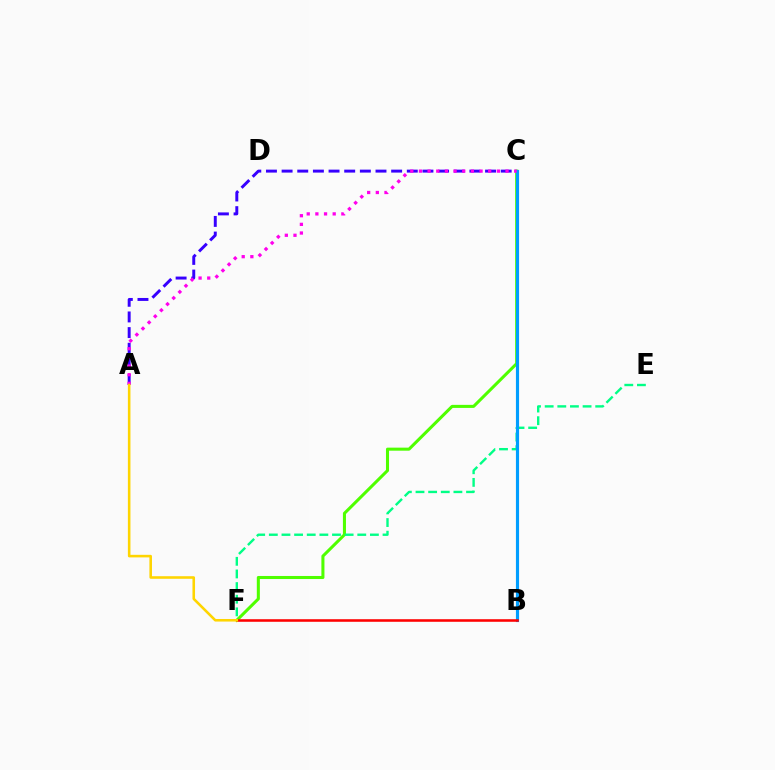{('C', 'F'): [{'color': '#4fff00', 'line_style': 'solid', 'thickness': 2.2}], ('A', 'C'): [{'color': '#3700ff', 'line_style': 'dashed', 'thickness': 2.13}, {'color': '#ff00ed', 'line_style': 'dotted', 'thickness': 2.35}], ('E', 'F'): [{'color': '#00ff86', 'line_style': 'dashed', 'thickness': 1.72}], ('B', 'C'): [{'color': '#009eff', 'line_style': 'solid', 'thickness': 2.26}], ('B', 'F'): [{'color': '#ff0000', 'line_style': 'solid', 'thickness': 1.85}], ('A', 'F'): [{'color': '#ffd500', 'line_style': 'solid', 'thickness': 1.85}]}